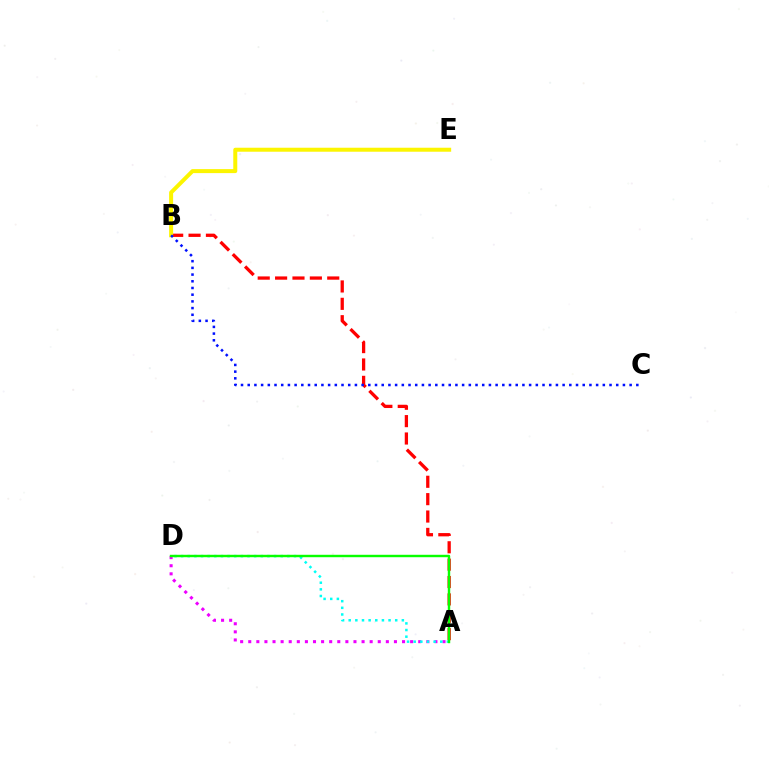{('A', 'B'): [{'color': '#ff0000', 'line_style': 'dashed', 'thickness': 2.36}], ('B', 'E'): [{'color': '#fcf500', 'line_style': 'solid', 'thickness': 2.87}], ('A', 'D'): [{'color': '#ee00ff', 'line_style': 'dotted', 'thickness': 2.2}, {'color': '#00fff6', 'line_style': 'dotted', 'thickness': 1.81}, {'color': '#08ff00', 'line_style': 'solid', 'thickness': 1.74}], ('B', 'C'): [{'color': '#0010ff', 'line_style': 'dotted', 'thickness': 1.82}]}